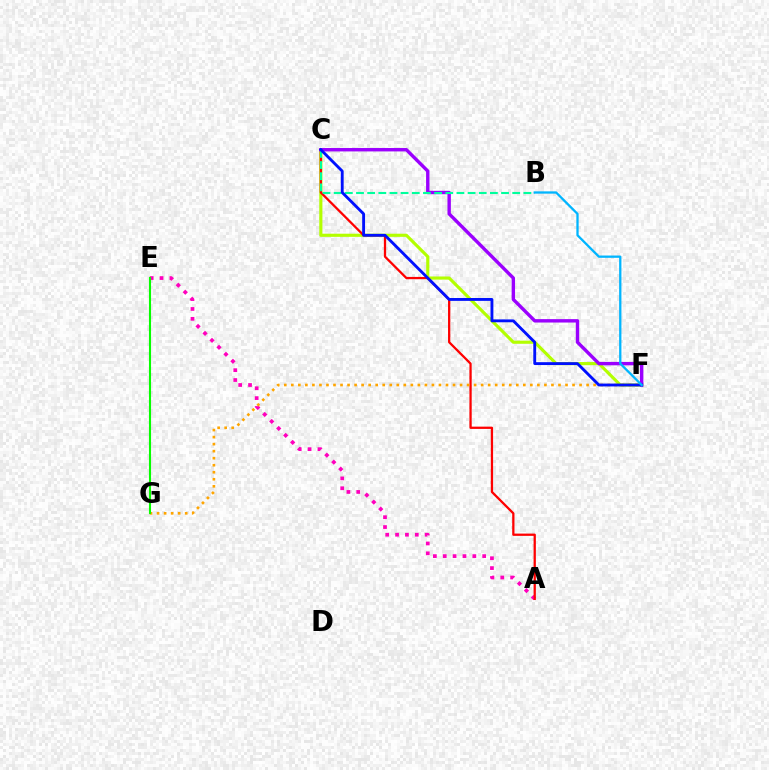{('C', 'F'): [{'color': '#b3ff00', 'line_style': 'solid', 'thickness': 2.26}, {'color': '#9b00ff', 'line_style': 'solid', 'thickness': 2.45}, {'color': '#0010ff', 'line_style': 'solid', 'thickness': 2.06}], ('A', 'E'): [{'color': '#ff00bd', 'line_style': 'dotted', 'thickness': 2.68}], ('A', 'C'): [{'color': '#ff0000', 'line_style': 'solid', 'thickness': 1.63}], ('F', 'G'): [{'color': '#ffa500', 'line_style': 'dotted', 'thickness': 1.91}], ('B', 'C'): [{'color': '#00ff9d', 'line_style': 'dashed', 'thickness': 1.52}], ('E', 'G'): [{'color': '#08ff00', 'line_style': 'solid', 'thickness': 1.52}], ('B', 'F'): [{'color': '#00b5ff', 'line_style': 'solid', 'thickness': 1.65}]}